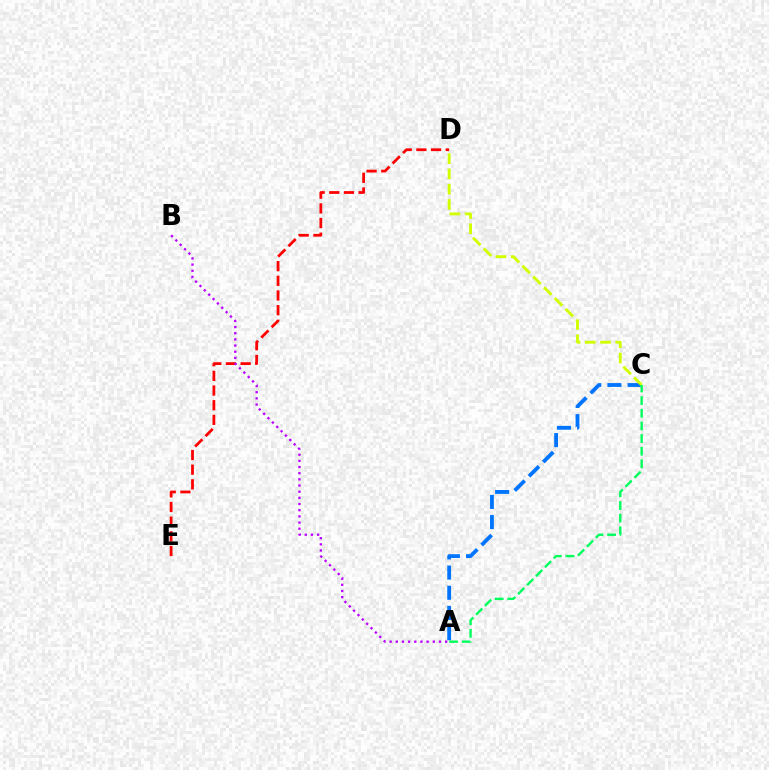{('D', 'E'): [{'color': '#ff0000', 'line_style': 'dashed', 'thickness': 1.99}], ('A', 'C'): [{'color': '#0074ff', 'line_style': 'dashed', 'thickness': 2.74}, {'color': '#00ff5c', 'line_style': 'dashed', 'thickness': 1.72}], ('C', 'D'): [{'color': '#d1ff00', 'line_style': 'dashed', 'thickness': 2.07}], ('A', 'B'): [{'color': '#b900ff', 'line_style': 'dotted', 'thickness': 1.68}]}